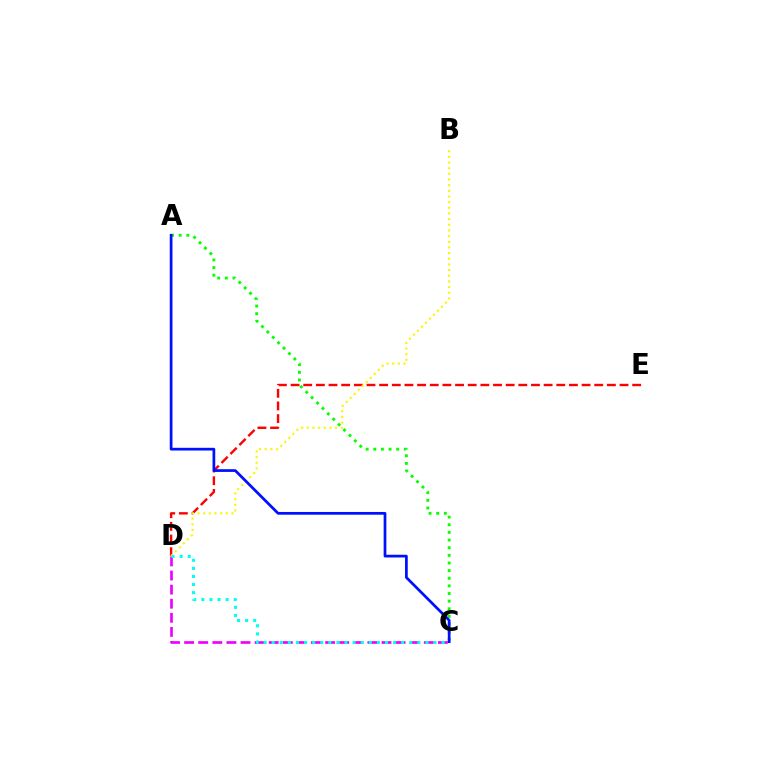{('A', 'C'): [{'color': '#08ff00', 'line_style': 'dotted', 'thickness': 2.08}, {'color': '#0010ff', 'line_style': 'solid', 'thickness': 1.97}], ('C', 'D'): [{'color': '#ee00ff', 'line_style': 'dashed', 'thickness': 1.92}, {'color': '#00fff6', 'line_style': 'dotted', 'thickness': 2.2}], ('D', 'E'): [{'color': '#ff0000', 'line_style': 'dashed', 'thickness': 1.72}], ('B', 'D'): [{'color': '#fcf500', 'line_style': 'dotted', 'thickness': 1.54}]}